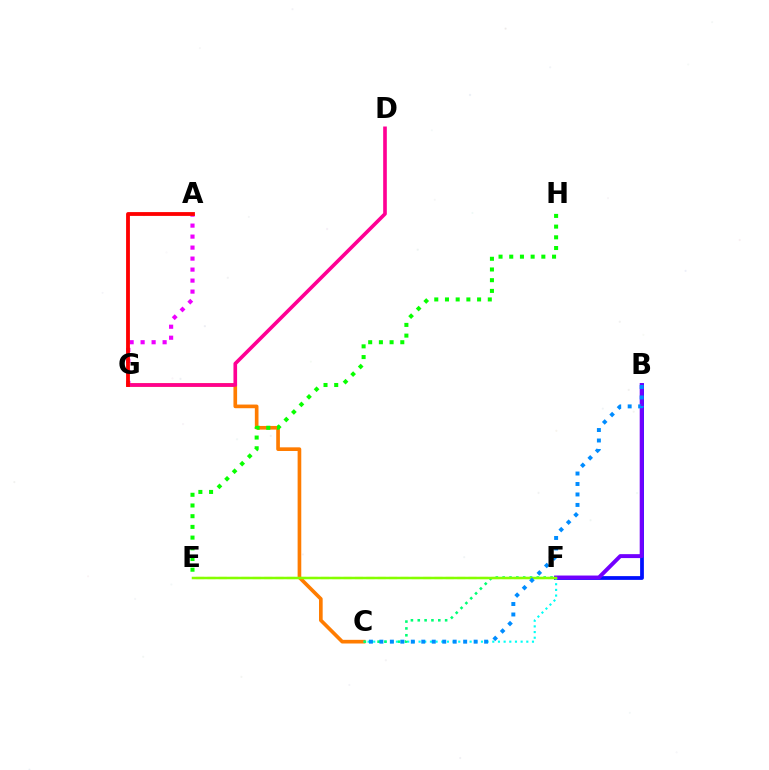{('E', 'F'): [{'color': '#fcf500', 'line_style': 'dashed', 'thickness': 1.54}, {'color': '#84ff00', 'line_style': 'solid', 'thickness': 1.79}], ('C', 'G'): [{'color': '#ff7c00', 'line_style': 'solid', 'thickness': 2.63}], ('B', 'F'): [{'color': '#0010ff', 'line_style': 'solid', 'thickness': 2.71}, {'color': '#7200ff', 'line_style': 'solid', 'thickness': 2.83}], ('A', 'G'): [{'color': '#ee00ff', 'line_style': 'dotted', 'thickness': 2.99}, {'color': '#ff0000', 'line_style': 'solid', 'thickness': 2.75}], ('E', 'H'): [{'color': '#08ff00', 'line_style': 'dotted', 'thickness': 2.91}], ('D', 'G'): [{'color': '#ff0094', 'line_style': 'solid', 'thickness': 2.62}], ('C', 'F'): [{'color': '#00fff6', 'line_style': 'dotted', 'thickness': 1.54}, {'color': '#00ff74', 'line_style': 'dotted', 'thickness': 1.86}], ('B', 'C'): [{'color': '#008cff', 'line_style': 'dotted', 'thickness': 2.85}]}